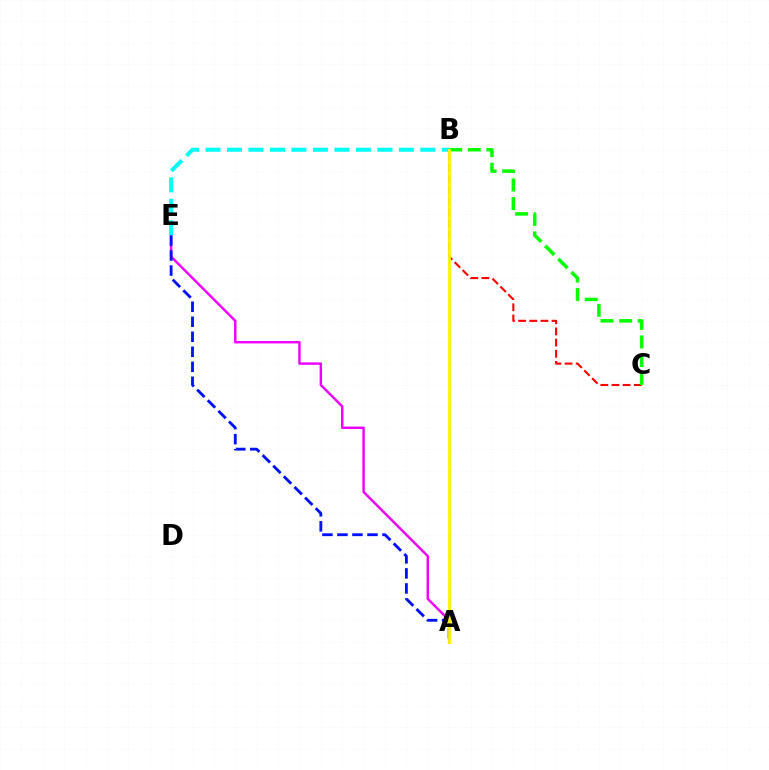{('A', 'E'): [{'color': '#ee00ff', 'line_style': 'solid', 'thickness': 1.75}, {'color': '#0010ff', 'line_style': 'dashed', 'thickness': 2.04}], ('B', 'E'): [{'color': '#00fff6', 'line_style': 'dashed', 'thickness': 2.92}], ('B', 'C'): [{'color': '#ff0000', 'line_style': 'dashed', 'thickness': 1.52}, {'color': '#08ff00', 'line_style': 'dashed', 'thickness': 2.53}], ('A', 'B'): [{'color': '#fcf500', 'line_style': 'solid', 'thickness': 2.04}]}